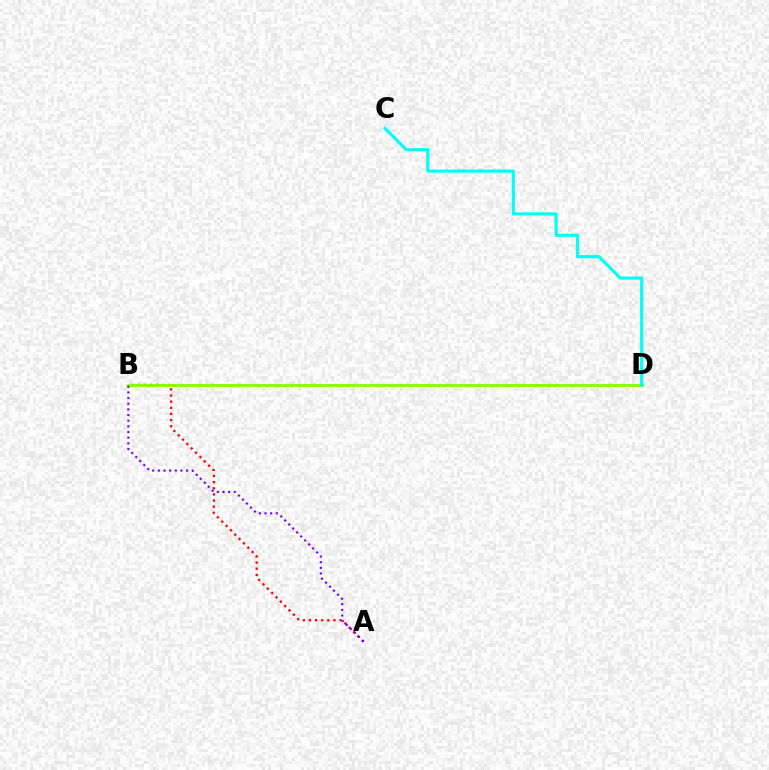{('A', 'B'): [{'color': '#ff0000', 'line_style': 'dotted', 'thickness': 1.67}, {'color': '#7200ff', 'line_style': 'dotted', 'thickness': 1.54}], ('B', 'D'): [{'color': '#84ff00', 'line_style': 'solid', 'thickness': 2.03}], ('C', 'D'): [{'color': '#00fff6', 'line_style': 'solid', 'thickness': 2.26}]}